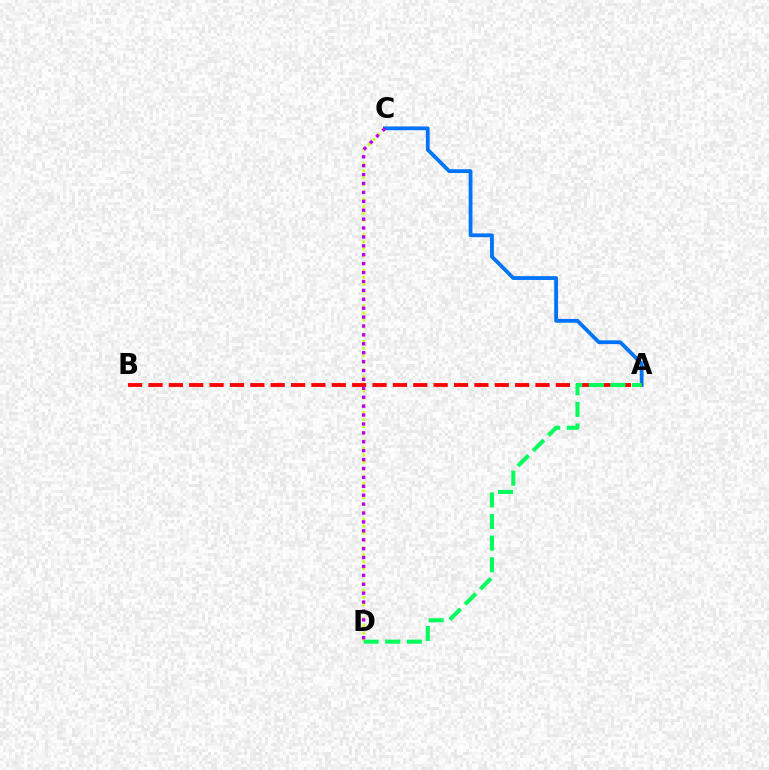{('C', 'D'): [{'color': '#d1ff00', 'line_style': 'dotted', 'thickness': 1.93}, {'color': '#b900ff', 'line_style': 'dotted', 'thickness': 2.42}], ('A', 'C'): [{'color': '#0074ff', 'line_style': 'solid', 'thickness': 2.74}], ('A', 'B'): [{'color': '#ff0000', 'line_style': 'dashed', 'thickness': 2.77}], ('A', 'D'): [{'color': '#00ff5c', 'line_style': 'dashed', 'thickness': 2.93}]}